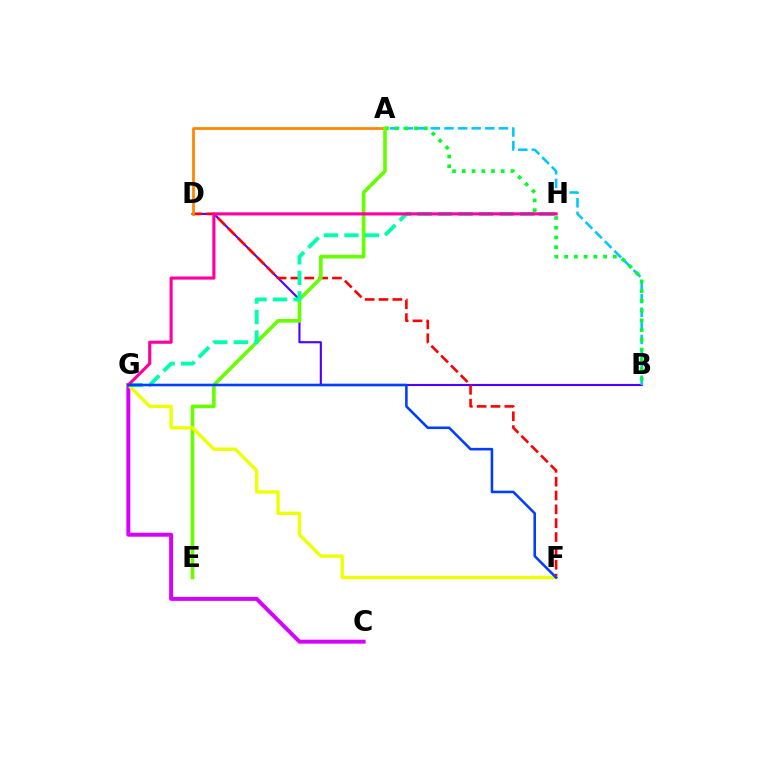{('B', 'D'): [{'color': '#4f00ff', 'line_style': 'solid', 'thickness': 1.53}], ('A', 'B'): [{'color': '#00c7ff', 'line_style': 'dashed', 'thickness': 1.85}, {'color': '#00ff27', 'line_style': 'dotted', 'thickness': 2.65}], ('C', 'G'): [{'color': '#d600ff', 'line_style': 'solid', 'thickness': 2.85}], ('D', 'F'): [{'color': '#ff0000', 'line_style': 'dashed', 'thickness': 1.88}], ('A', 'D'): [{'color': '#ff8800', 'line_style': 'solid', 'thickness': 1.99}], ('A', 'E'): [{'color': '#66ff00', 'line_style': 'solid', 'thickness': 2.62}], ('F', 'G'): [{'color': '#eeff00', 'line_style': 'solid', 'thickness': 2.41}, {'color': '#003fff', 'line_style': 'solid', 'thickness': 1.86}], ('G', 'H'): [{'color': '#00ffaf', 'line_style': 'dashed', 'thickness': 2.79}, {'color': '#ff00a0', 'line_style': 'solid', 'thickness': 2.25}]}